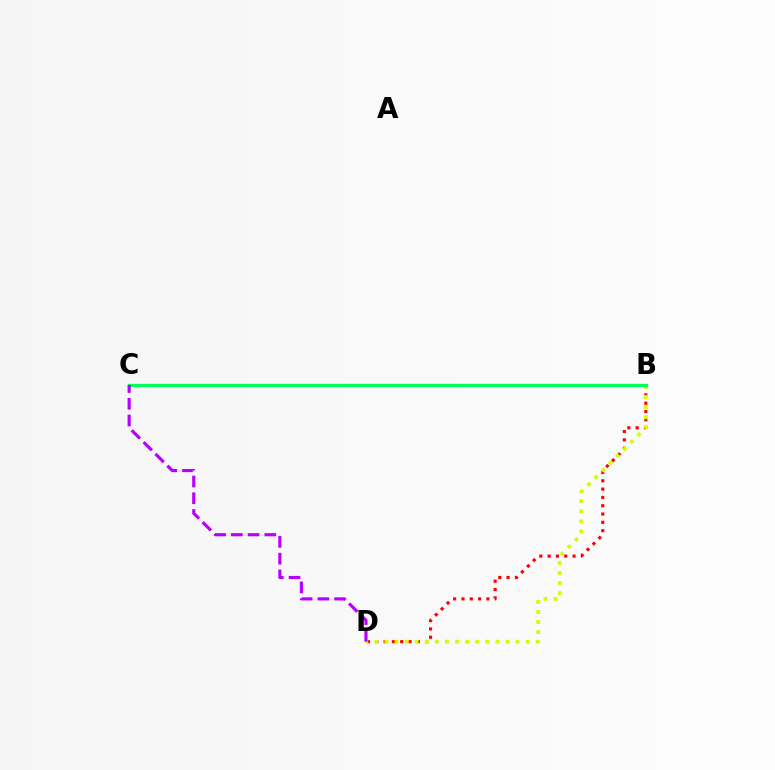{('B', 'D'): [{'color': '#ff0000', 'line_style': 'dotted', 'thickness': 2.26}, {'color': '#d1ff00', 'line_style': 'dotted', 'thickness': 2.74}], ('B', 'C'): [{'color': '#0074ff', 'line_style': 'dotted', 'thickness': 2.16}, {'color': '#00ff5c', 'line_style': 'solid', 'thickness': 2.37}], ('C', 'D'): [{'color': '#b900ff', 'line_style': 'dashed', 'thickness': 2.27}]}